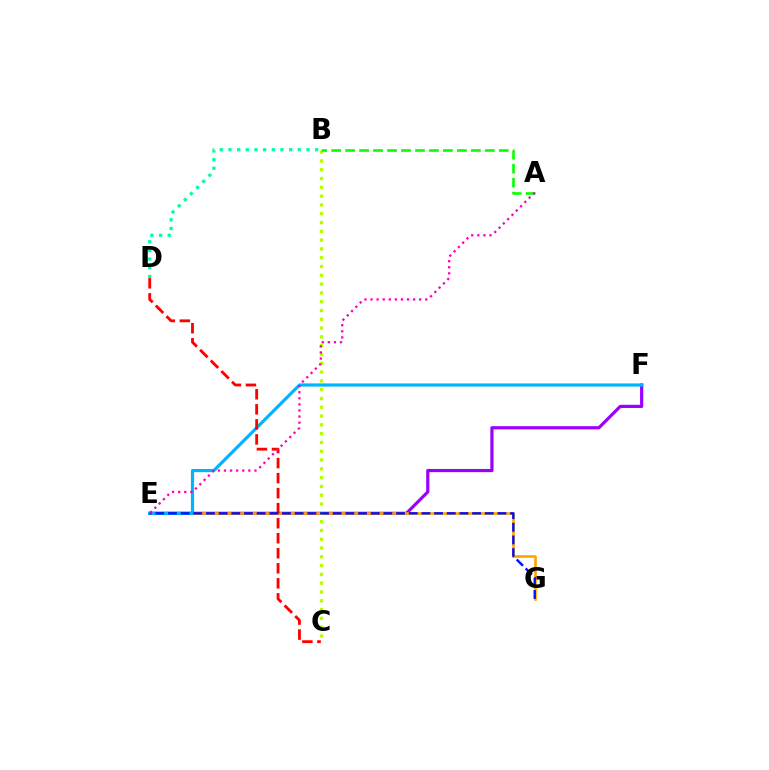{('E', 'F'): [{'color': '#9b00ff', 'line_style': 'solid', 'thickness': 2.3}, {'color': '#00b5ff', 'line_style': 'solid', 'thickness': 2.3}], ('E', 'G'): [{'color': '#ffa500', 'line_style': 'solid', 'thickness': 1.92}, {'color': '#0010ff', 'line_style': 'dashed', 'thickness': 1.72}], ('C', 'D'): [{'color': '#ff0000', 'line_style': 'dashed', 'thickness': 2.04}], ('B', 'C'): [{'color': '#b3ff00', 'line_style': 'dotted', 'thickness': 2.39}], ('B', 'D'): [{'color': '#00ff9d', 'line_style': 'dotted', 'thickness': 2.35}], ('A', 'B'): [{'color': '#08ff00', 'line_style': 'dashed', 'thickness': 1.9}], ('A', 'E'): [{'color': '#ff00bd', 'line_style': 'dotted', 'thickness': 1.65}]}